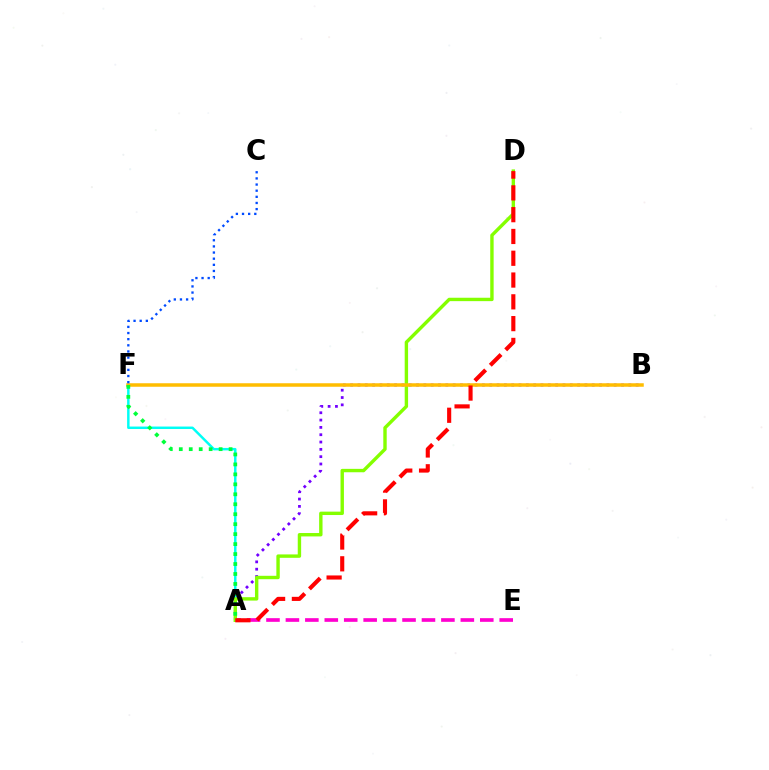{('A', 'B'): [{'color': '#7200ff', 'line_style': 'dotted', 'thickness': 1.99}], ('A', 'F'): [{'color': '#00fff6', 'line_style': 'solid', 'thickness': 1.77}, {'color': '#00ff39', 'line_style': 'dotted', 'thickness': 2.71}], ('A', 'E'): [{'color': '#ff00cf', 'line_style': 'dashed', 'thickness': 2.64}], ('A', 'D'): [{'color': '#84ff00', 'line_style': 'solid', 'thickness': 2.45}, {'color': '#ff0000', 'line_style': 'dashed', 'thickness': 2.96}], ('B', 'F'): [{'color': '#ffbd00', 'line_style': 'solid', 'thickness': 2.53}], ('C', 'F'): [{'color': '#004bff', 'line_style': 'dotted', 'thickness': 1.67}]}